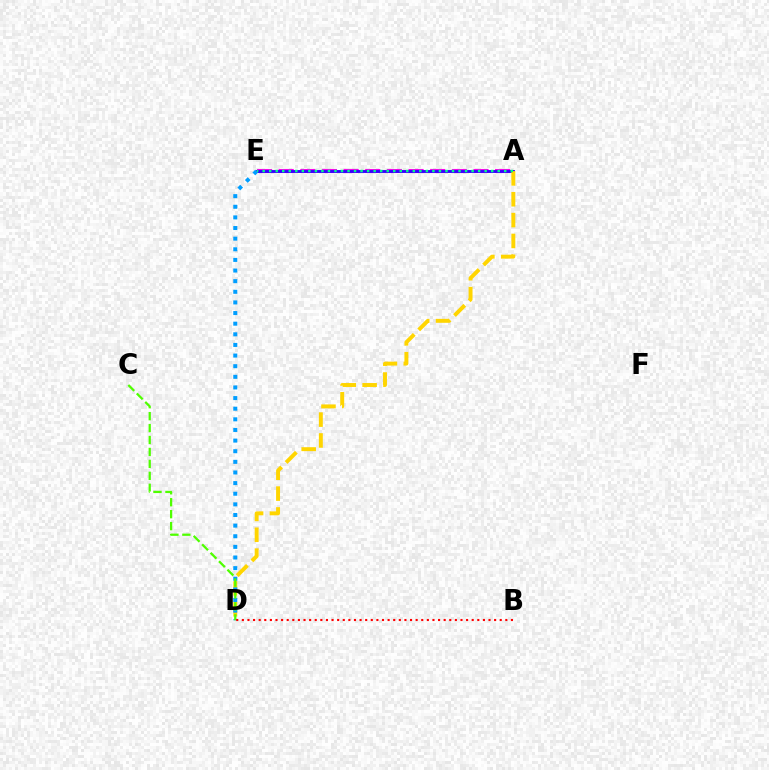{('A', 'E'): [{'color': '#ff00ed', 'line_style': 'dashed', 'thickness': 2.94}, {'color': '#3700ff', 'line_style': 'solid', 'thickness': 2.08}, {'color': '#00ff86', 'line_style': 'dotted', 'thickness': 1.77}], ('A', 'D'): [{'color': '#ffd500', 'line_style': 'dashed', 'thickness': 2.83}], ('D', 'E'): [{'color': '#009eff', 'line_style': 'dotted', 'thickness': 2.89}], ('C', 'D'): [{'color': '#4fff00', 'line_style': 'dashed', 'thickness': 1.62}], ('B', 'D'): [{'color': '#ff0000', 'line_style': 'dotted', 'thickness': 1.52}]}